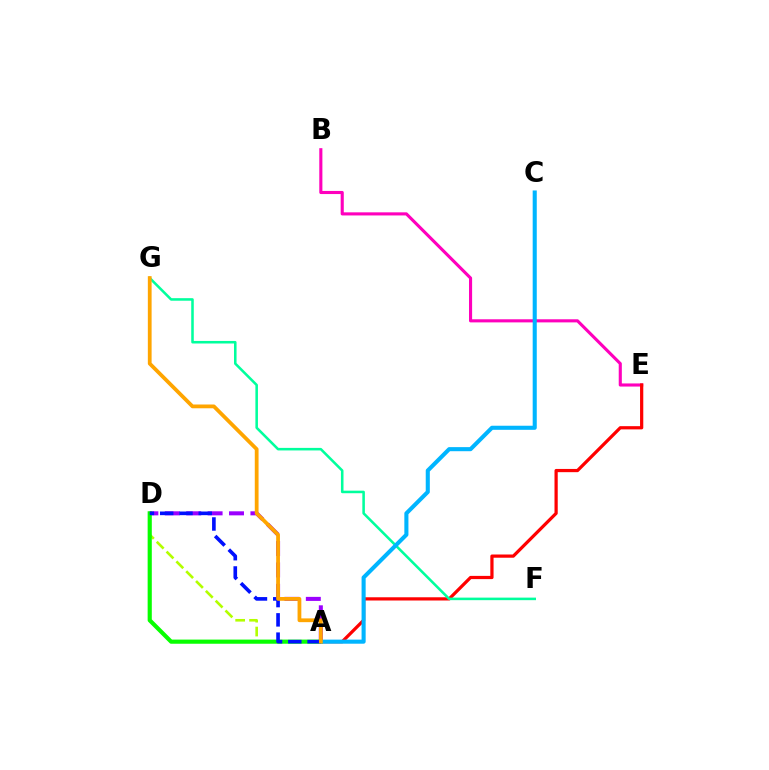{('A', 'D'): [{'color': '#b3ff00', 'line_style': 'dashed', 'thickness': 1.89}, {'color': '#9b00ff', 'line_style': 'dashed', 'thickness': 2.91}, {'color': '#08ff00', 'line_style': 'solid', 'thickness': 2.99}, {'color': '#0010ff', 'line_style': 'dashed', 'thickness': 2.62}], ('B', 'E'): [{'color': '#ff00bd', 'line_style': 'solid', 'thickness': 2.24}], ('A', 'E'): [{'color': '#ff0000', 'line_style': 'solid', 'thickness': 2.32}], ('F', 'G'): [{'color': '#00ff9d', 'line_style': 'solid', 'thickness': 1.84}], ('A', 'C'): [{'color': '#00b5ff', 'line_style': 'solid', 'thickness': 2.94}], ('A', 'G'): [{'color': '#ffa500', 'line_style': 'solid', 'thickness': 2.72}]}